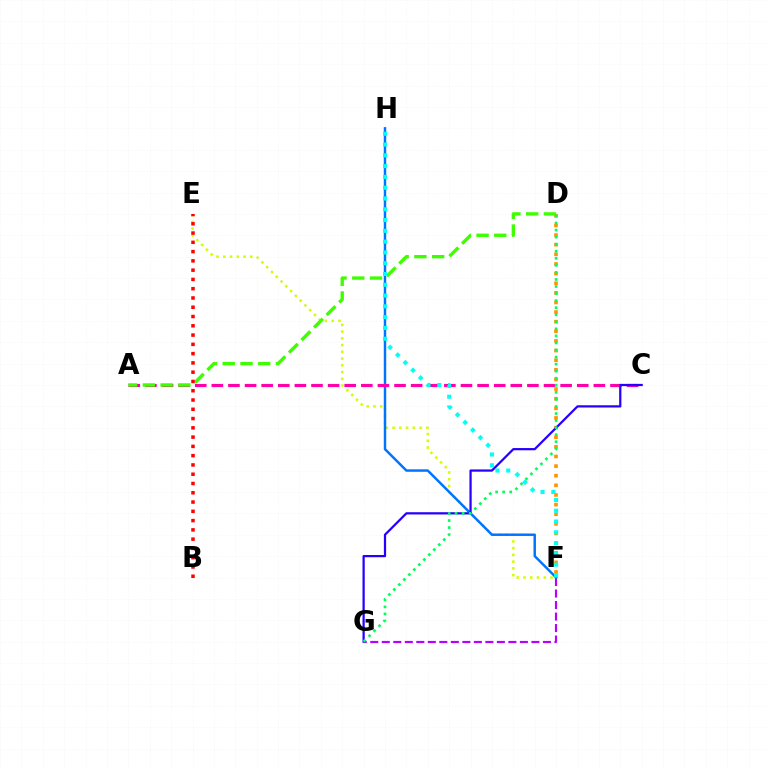{('F', 'G'): [{'color': '#b900ff', 'line_style': 'dashed', 'thickness': 1.56}], ('E', 'F'): [{'color': '#d1ff00', 'line_style': 'dotted', 'thickness': 1.83}], ('D', 'F'): [{'color': '#ff9400', 'line_style': 'dotted', 'thickness': 2.62}], ('F', 'H'): [{'color': '#0074ff', 'line_style': 'solid', 'thickness': 1.78}, {'color': '#00fff6', 'line_style': 'dotted', 'thickness': 2.93}], ('A', 'C'): [{'color': '#ff00ac', 'line_style': 'dashed', 'thickness': 2.26}], ('C', 'G'): [{'color': '#2500ff', 'line_style': 'solid', 'thickness': 1.61}], ('A', 'D'): [{'color': '#3dff00', 'line_style': 'dashed', 'thickness': 2.41}], ('D', 'G'): [{'color': '#00ff5c', 'line_style': 'dotted', 'thickness': 1.92}], ('B', 'E'): [{'color': '#ff0000', 'line_style': 'dotted', 'thickness': 2.52}]}